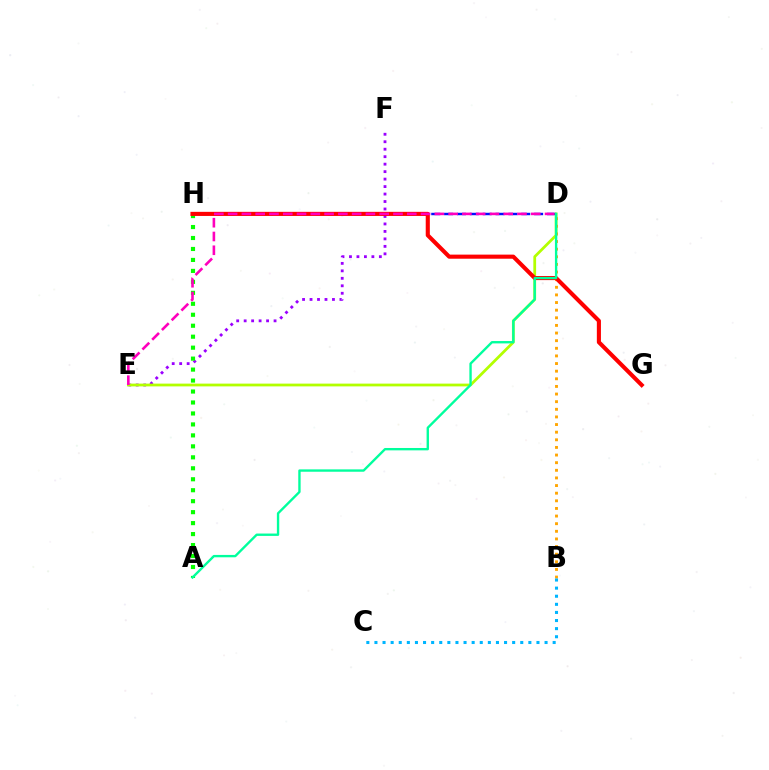{('D', 'H'): [{'color': '#0010ff', 'line_style': 'dashed', 'thickness': 1.75}], ('E', 'F'): [{'color': '#9b00ff', 'line_style': 'dotted', 'thickness': 2.03}], ('A', 'H'): [{'color': '#08ff00', 'line_style': 'dotted', 'thickness': 2.98}], ('D', 'E'): [{'color': '#b3ff00', 'line_style': 'solid', 'thickness': 1.99}, {'color': '#ff00bd', 'line_style': 'dashed', 'thickness': 1.87}], ('B', 'D'): [{'color': '#ffa500', 'line_style': 'dotted', 'thickness': 2.07}], ('G', 'H'): [{'color': '#ff0000', 'line_style': 'solid', 'thickness': 2.95}], ('A', 'D'): [{'color': '#00ff9d', 'line_style': 'solid', 'thickness': 1.7}], ('B', 'C'): [{'color': '#00b5ff', 'line_style': 'dotted', 'thickness': 2.2}]}